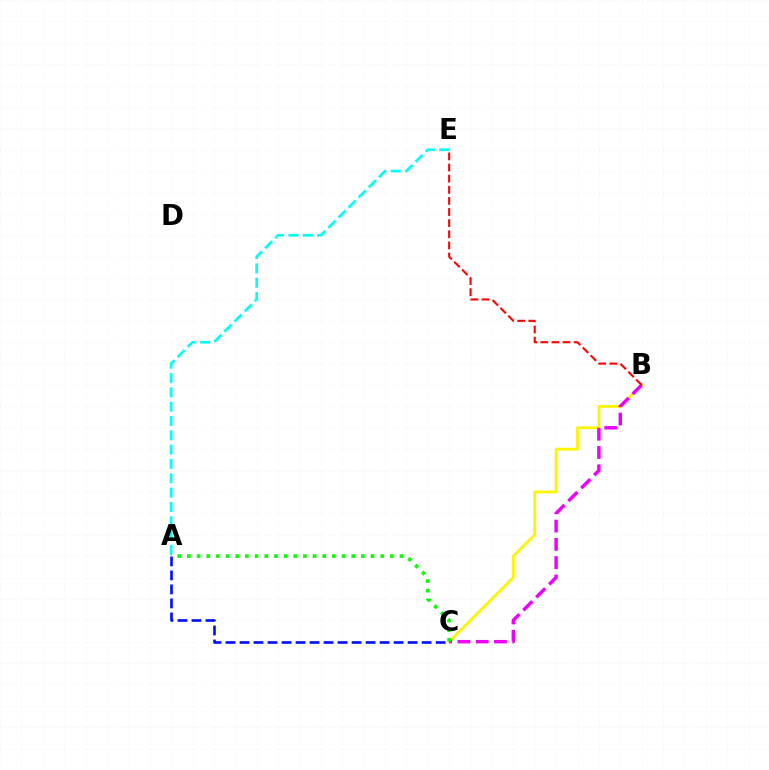{('B', 'C'): [{'color': '#fcf500', 'line_style': 'solid', 'thickness': 2.02}, {'color': '#ee00ff', 'line_style': 'dashed', 'thickness': 2.48}], ('A', 'E'): [{'color': '#00fff6', 'line_style': 'dashed', 'thickness': 1.95}], ('A', 'C'): [{'color': '#0010ff', 'line_style': 'dashed', 'thickness': 1.9}, {'color': '#08ff00', 'line_style': 'dotted', 'thickness': 2.63}], ('B', 'E'): [{'color': '#ff0000', 'line_style': 'dashed', 'thickness': 1.51}]}